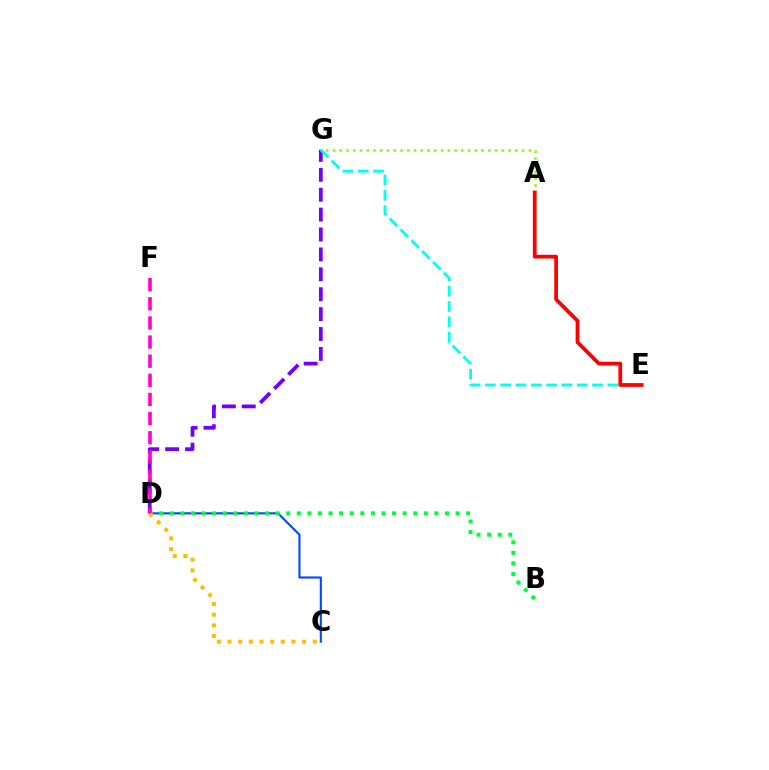{('C', 'D'): [{'color': '#004bff', 'line_style': 'solid', 'thickness': 1.53}, {'color': '#ffbd00', 'line_style': 'dotted', 'thickness': 2.89}], ('D', 'G'): [{'color': '#7200ff', 'line_style': 'dashed', 'thickness': 2.7}], ('B', 'D'): [{'color': '#00ff39', 'line_style': 'dotted', 'thickness': 2.88}], ('A', 'G'): [{'color': '#84ff00', 'line_style': 'dotted', 'thickness': 1.84}], ('E', 'G'): [{'color': '#00fff6', 'line_style': 'dashed', 'thickness': 2.08}], ('D', 'F'): [{'color': '#ff00cf', 'line_style': 'dashed', 'thickness': 2.6}], ('A', 'E'): [{'color': '#ff0000', 'line_style': 'solid', 'thickness': 2.71}]}